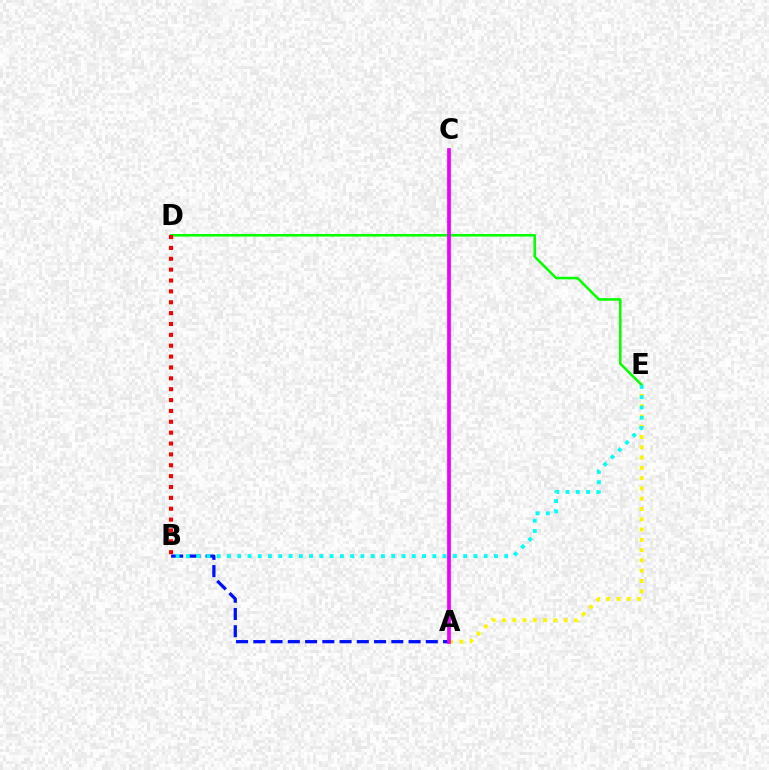{('D', 'E'): [{'color': '#08ff00', 'line_style': 'solid', 'thickness': 1.84}], ('A', 'E'): [{'color': '#fcf500', 'line_style': 'dotted', 'thickness': 2.79}], ('A', 'B'): [{'color': '#0010ff', 'line_style': 'dashed', 'thickness': 2.34}], ('B', 'D'): [{'color': '#ff0000', 'line_style': 'dotted', 'thickness': 2.95}], ('A', 'C'): [{'color': '#ee00ff', 'line_style': 'solid', 'thickness': 2.68}], ('B', 'E'): [{'color': '#00fff6', 'line_style': 'dotted', 'thickness': 2.79}]}